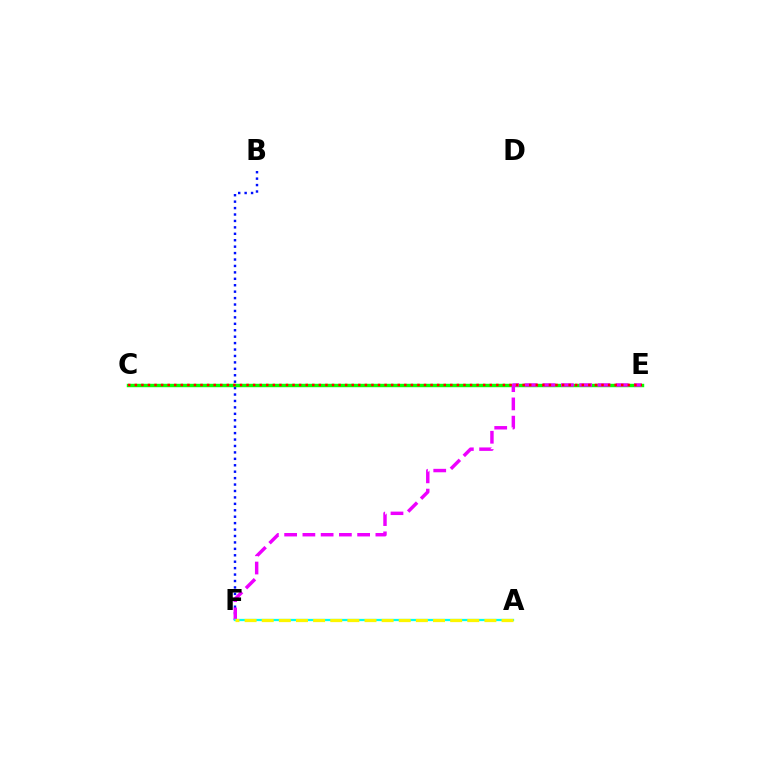{('B', 'F'): [{'color': '#0010ff', 'line_style': 'dotted', 'thickness': 1.75}], ('C', 'E'): [{'color': '#08ff00', 'line_style': 'solid', 'thickness': 2.47}, {'color': '#ff0000', 'line_style': 'dotted', 'thickness': 1.79}], ('E', 'F'): [{'color': '#ee00ff', 'line_style': 'dashed', 'thickness': 2.48}], ('A', 'F'): [{'color': '#00fff6', 'line_style': 'solid', 'thickness': 1.63}, {'color': '#fcf500', 'line_style': 'dashed', 'thickness': 2.33}]}